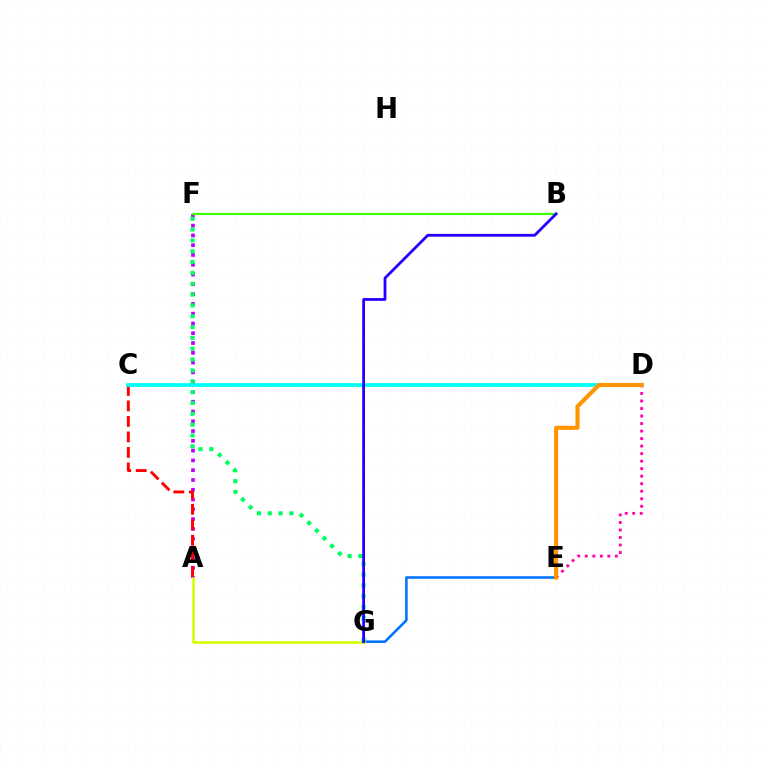{('E', 'G'): [{'color': '#0074ff', 'line_style': 'solid', 'thickness': 1.85}], ('A', 'F'): [{'color': '#b900ff', 'line_style': 'dotted', 'thickness': 2.66}], ('A', 'C'): [{'color': '#ff0000', 'line_style': 'dashed', 'thickness': 2.11}], ('C', 'D'): [{'color': '#00fff6', 'line_style': 'solid', 'thickness': 2.7}], ('B', 'F'): [{'color': '#3dff00', 'line_style': 'solid', 'thickness': 1.61}], ('D', 'E'): [{'color': '#ff00ac', 'line_style': 'dotted', 'thickness': 2.04}, {'color': '#ff9400', 'line_style': 'solid', 'thickness': 2.96}], ('A', 'G'): [{'color': '#d1ff00', 'line_style': 'solid', 'thickness': 1.88}], ('F', 'G'): [{'color': '#00ff5c', 'line_style': 'dotted', 'thickness': 2.94}], ('B', 'G'): [{'color': '#2500ff', 'line_style': 'solid', 'thickness': 2.02}]}